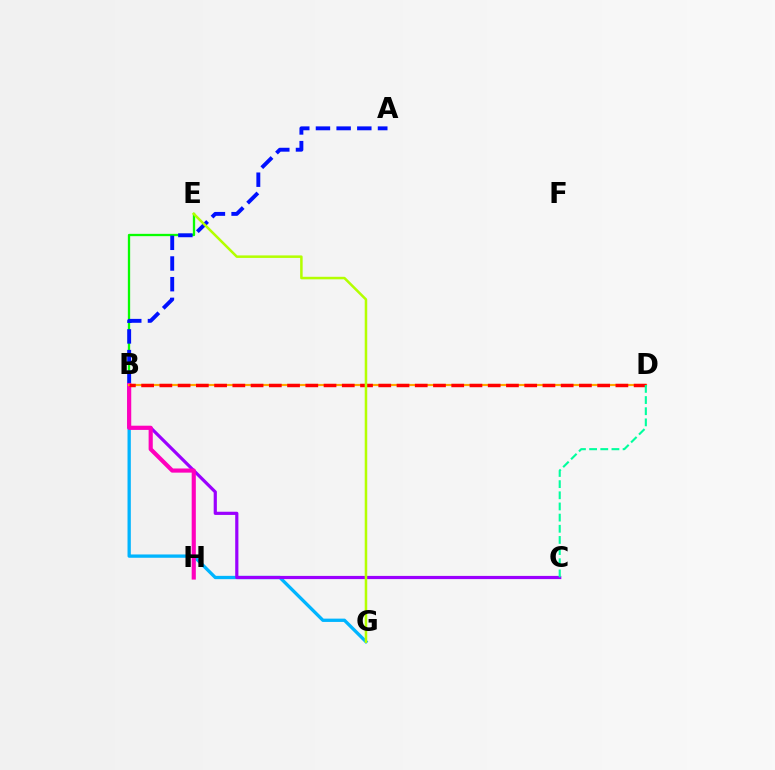{('B', 'E'): [{'color': '#08ff00', 'line_style': 'solid', 'thickness': 1.66}], ('A', 'B'): [{'color': '#0010ff', 'line_style': 'dashed', 'thickness': 2.81}], ('B', 'G'): [{'color': '#00b5ff', 'line_style': 'solid', 'thickness': 2.38}], ('B', 'C'): [{'color': '#9b00ff', 'line_style': 'solid', 'thickness': 2.29}], ('B', 'H'): [{'color': '#ff00bd', 'line_style': 'solid', 'thickness': 2.98}], ('B', 'D'): [{'color': '#ffa500', 'line_style': 'solid', 'thickness': 1.57}, {'color': '#ff0000', 'line_style': 'dashed', 'thickness': 2.48}], ('E', 'G'): [{'color': '#b3ff00', 'line_style': 'solid', 'thickness': 1.82}], ('C', 'D'): [{'color': '#00ff9d', 'line_style': 'dashed', 'thickness': 1.52}]}